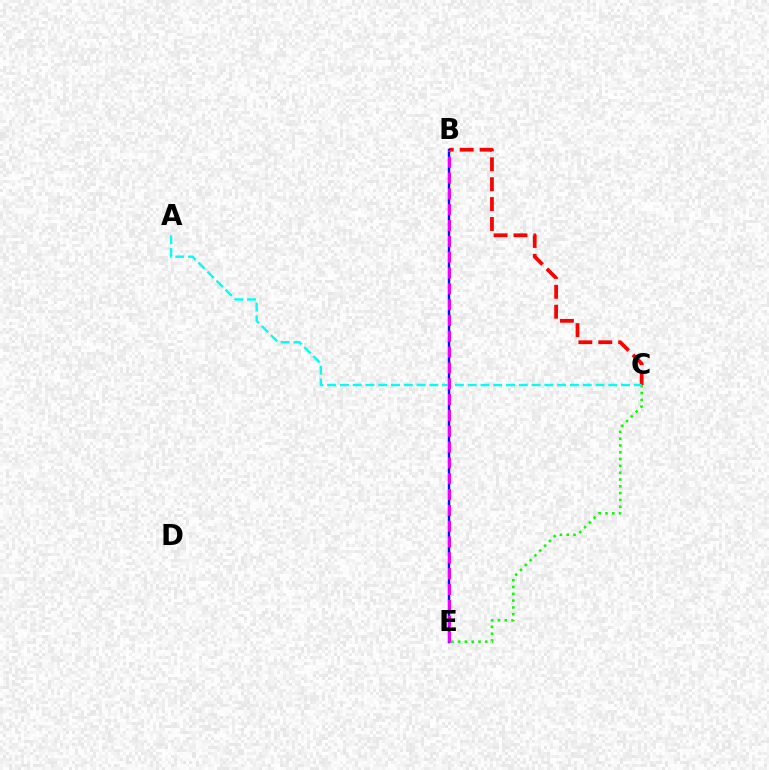{('C', 'E'): [{'color': '#08ff00', 'line_style': 'dotted', 'thickness': 1.85}], ('B', 'C'): [{'color': '#ff0000', 'line_style': 'dashed', 'thickness': 2.7}], ('B', 'E'): [{'color': '#fcf500', 'line_style': 'dotted', 'thickness': 1.84}, {'color': '#0010ff', 'line_style': 'solid', 'thickness': 1.75}, {'color': '#ee00ff', 'line_style': 'dashed', 'thickness': 2.15}], ('A', 'C'): [{'color': '#00fff6', 'line_style': 'dashed', 'thickness': 1.74}]}